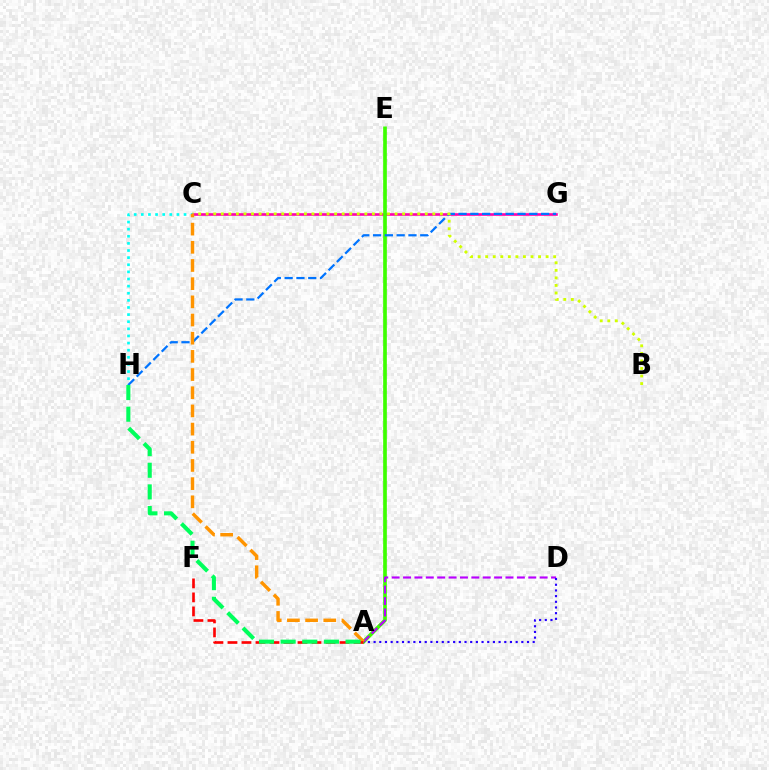{('C', 'H'): [{'color': '#00fff6', 'line_style': 'dotted', 'thickness': 1.93}], ('C', 'G'): [{'color': '#ff00ac', 'line_style': 'solid', 'thickness': 1.87}], ('A', 'E'): [{'color': '#3dff00', 'line_style': 'solid', 'thickness': 2.64}], ('G', 'H'): [{'color': '#0074ff', 'line_style': 'dashed', 'thickness': 1.6}], ('B', 'C'): [{'color': '#d1ff00', 'line_style': 'dotted', 'thickness': 2.05}], ('A', 'D'): [{'color': '#b900ff', 'line_style': 'dashed', 'thickness': 1.55}, {'color': '#2500ff', 'line_style': 'dotted', 'thickness': 1.54}], ('A', 'C'): [{'color': '#ff9400', 'line_style': 'dashed', 'thickness': 2.47}], ('A', 'F'): [{'color': '#ff0000', 'line_style': 'dashed', 'thickness': 1.9}], ('A', 'H'): [{'color': '#00ff5c', 'line_style': 'dashed', 'thickness': 2.94}]}